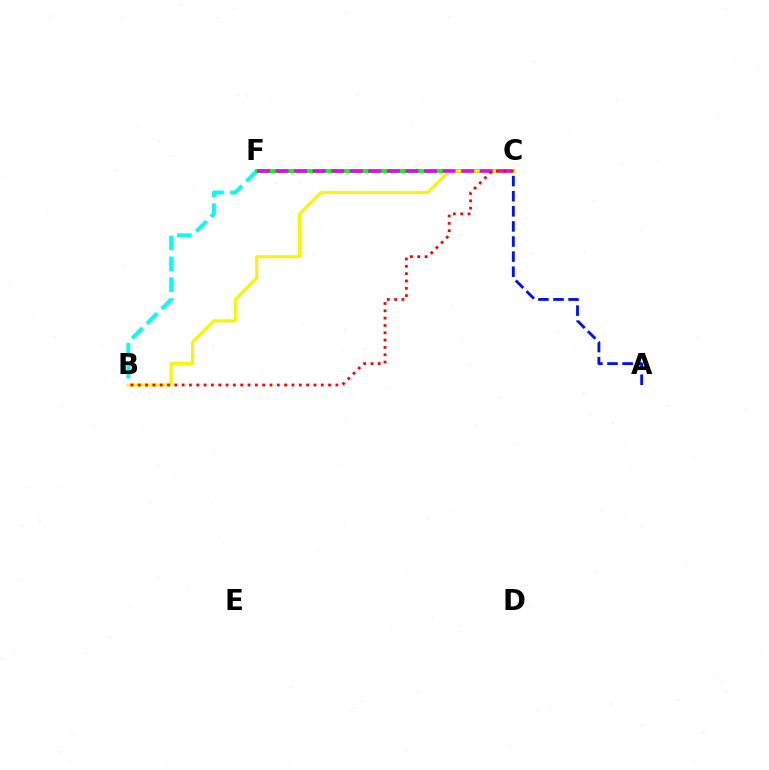{('A', 'C'): [{'color': '#0010ff', 'line_style': 'dashed', 'thickness': 2.05}], ('B', 'F'): [{'color': '#00fff6', 'line_style': 'dashed', 'thickness': 2.83}], ('C', 'F'): [{'color': '#08ff00', 'line_style': 'solid', 'thickness': 2.81}, {'color': '#ee00ff', 'line_style': 'dashed', 'thickness': 2.52}], ('B', 'C'): [{'color': '#fcf500', 'line_style': 'solid', 'thickness': 2.23}, {'color': '#ff0000', 'line_style': 'dotted', 'thickness': 1.99}]}